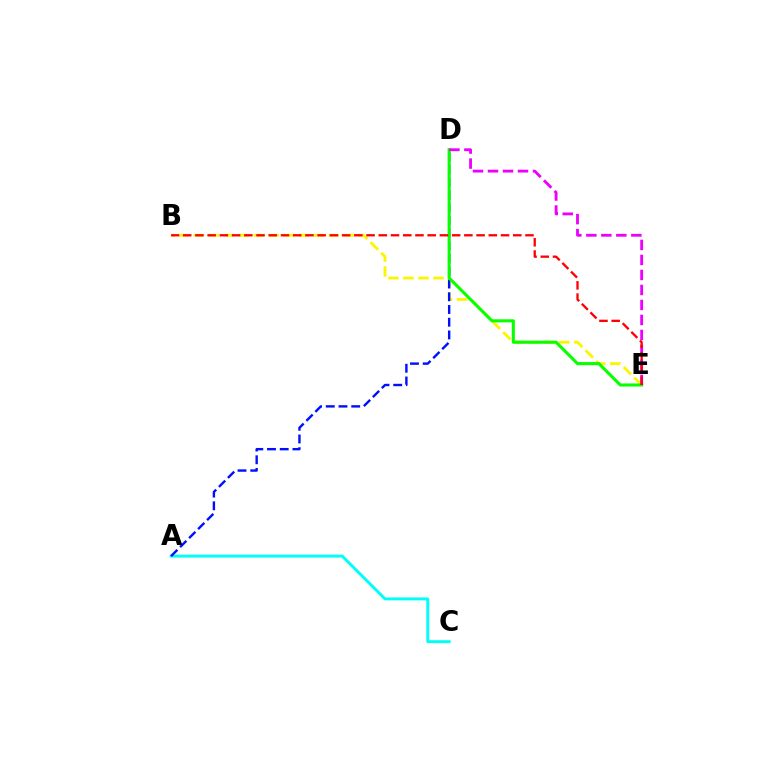{('A', 'C'): [{'color': '#00fff6', 'line_style': 'solid', 'thickness': 2.12}], ('B', 'E'): [{'color': '#fcf500', 'line_style': 'dashed', 'thickness': 2.04}, {'color': '#ff0000', 'line_style': 'dashed', 'thickness': 1.66}], ('A', 'D'): [{'color': '#0010ff', 'line_style': 'dashed', 'thickness': 1.73}], ('D', 'E'): [{'color': '#08ff00', 'line_style': 'solid', 'thickness': 2.22}, {'color': '#ee00ff', 'line_style': 'dashed', 'thickness': 2.04}]}